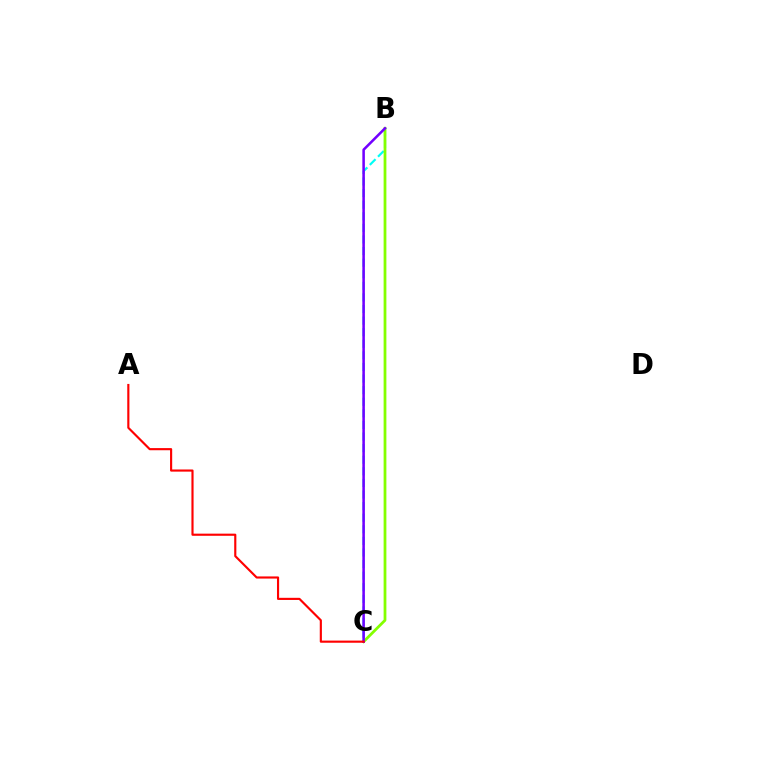{('B', 'C'): [{'color': '#00fff6', 'line_style': 'dashed', 'thickness': 1.57}, {'color': '#84ff00', 'line_style': 'solid', 'thickness': 1.99}, {'color': '#7200ff', 'line_style': 'solid', 'thickness': 1.83}], ('A', 'C'): [{'color': '#ff0000', 'line_style': 'solid', 'thickness': 1.55}]}